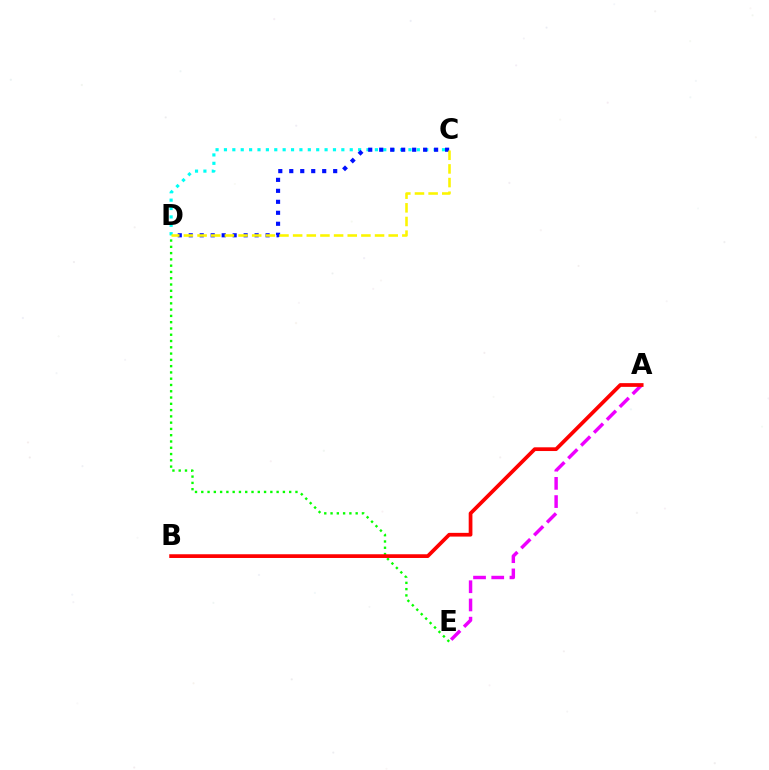{('D', 'E'): [{'color': '#08ff00', 'line_style': 'dotted', 'thickness': 1.71}], ('C', 'D'): [{'color': '#00fff6', 'line_style': 'dotted', 'thickness': 2.28}, {'color': '#0010ff', 'line_style': 'dotted', 'thickness': 2.98}, {'color': '#fcf500', 'line_style': 'dashed', 'thickness': 1.85}], ('A', 'E'): [{'color': '#ee00ff', 'line_style': 'dashed', 'thickness': 2.47}], ('A', 'B'): [{'color': '#ff0000', 'line_style': 'solid', 'thickness': 2.68}]}